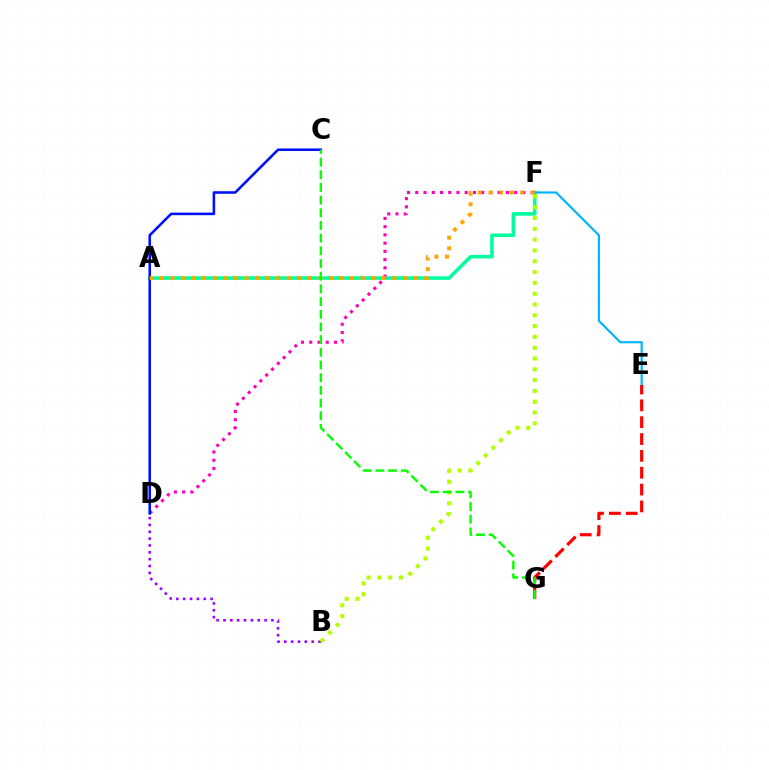{('A', 'F'): [{'color': '#00ff9d', 'line_style': 'solid', 'thickness': 2.57}, {'color': '#ffa500', 'line_style': 'dotted', 'thickness': 2.87}], ('E', 'F'): [{'color': '#00b5ff', 'line_style': 'solid', 'thickness': 1.57}], ('B', 'D'): [{'color': '#9b00ff', 'line_style': 'dotted', 'thickness': 1.86}], ('E', 'G'): [{'color': '#ff0000', 'line_style': 'dashed', 'thickness': 2.29}], ('D', 'F'): [{'color': '#ff00bd', 'line_style': 'dotted', 'thickness': 2.24}], ('B', 'F'): [{'color': '#b3ff00', 'line_style': 'dotted', 'thickness': 2.94}], ('C', 'D'): [{'color': '#0010ff', 'line_style': 'solid', 'thickness': 1.85}], ('C', 'G'): [{'color': '#08ff00', 'line_style': 'dashed', 'thickness': 1.72}]}